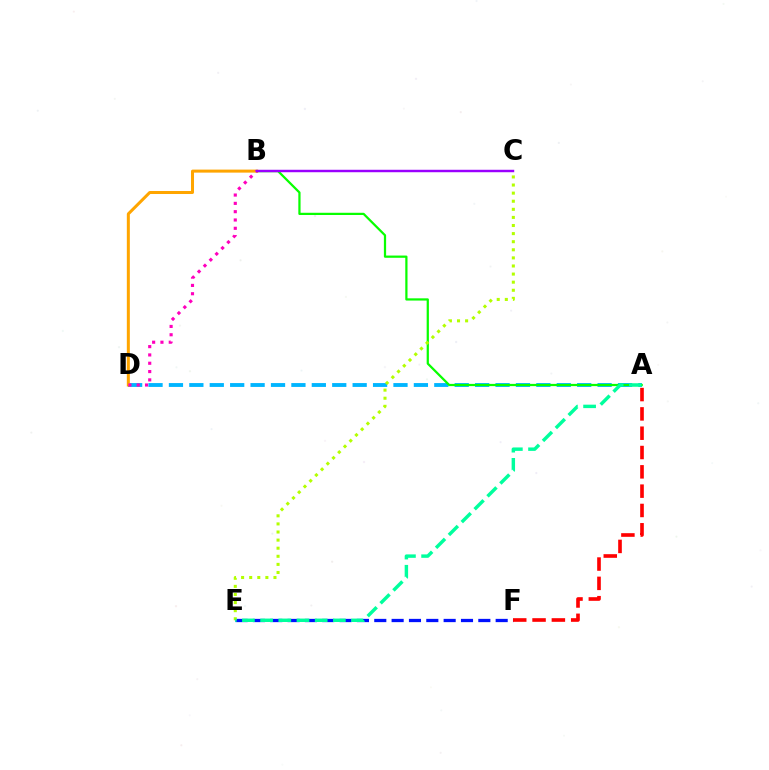{('A', 'D'): [{'color': '#00b5ff', 'line_style': 'dashed', 'thickness': 2.77}], ('A', 'B'): [{'color': '#08ff00', 'line_style': 'solid', 'thickness': 1.61}], ('E', 'F'): [{'color': '#0010ff', 'line_style': 'dashed', 'thickness': 2.36}], ('B', 'D'): [{'color': '#ffa500', 'line_style': 'solid', 'thickness': 2.17}, {'color': '#ff00bd', 'line_style': 'dotted', 'thickness': 2.26}], ('B', 'C'): [{'color': '#9b00ff', 'line_style': 'solid', 'thickness': 1.77}], ('A', 'F'): [{'color': '#ff0000', 'line_style': 'dashed', 'thickness': 2.62}], ('C', 'E'): [{'color': '#b3ff00', 'line_style': 'dotted', 'thickness': 2.2}], ('A', 'E'): [{'color': '#00ff9d', 'line_style': 'dashed', 'thickness': 2.47}]}